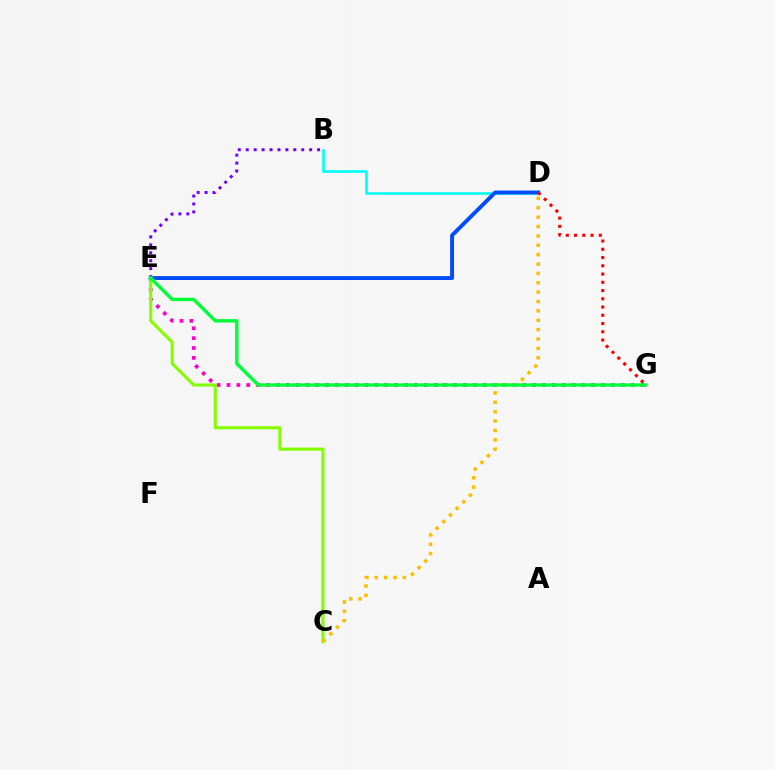{('E', 'G'): [{'color': '#ff00cf', 'line_style': 'dotted', 'thickness': 2.68}, {'color': '#00ff39', 'line_style': 'solid', 'thickness': 2.45}], ('B', 'D'): [{'color': '#00fff6', 'line_style': 'solid', 'thickness': 1.9}], ('B', 'E'): [{'color': '#7200ff', 'line_style': 'dotted', 'thickness': 2.15}], ('D', 'E'): [{'color': '#004bff', 'line_style': 'solid', 'thickness': 2.81}], ('C', 'E'): [{'color': '#84ff00', 'line_style': 'solid', 'thickness': 2.26}], ('D', 'G'): [{'color': '#ff0000', 'line_style': 'dotted', 'thickness': 2.24}], ('C', 'D'): [{'color': '#ffbd00', 'line_style': 'dotted', 'thickness': 2.55}]}